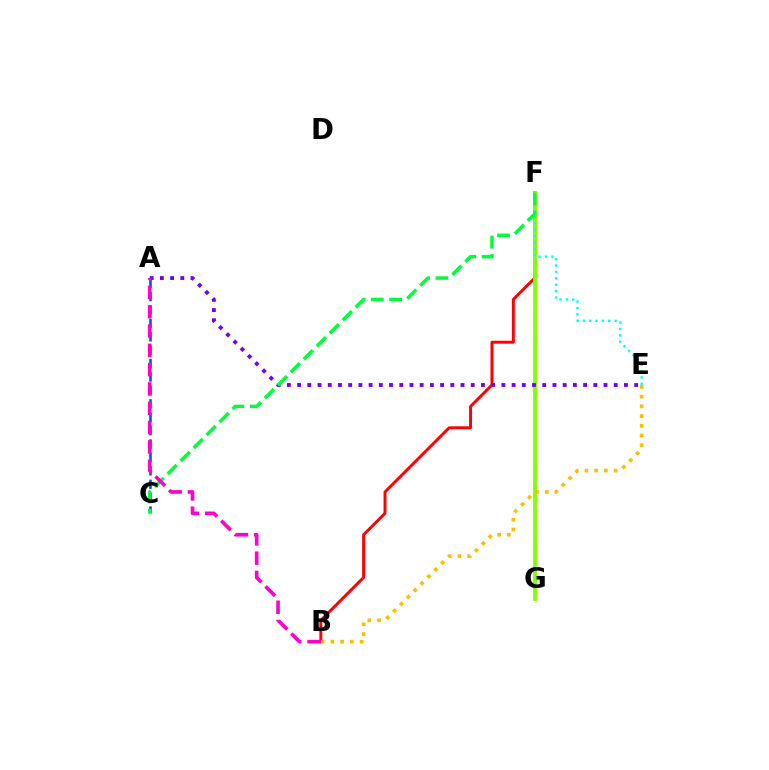{('B', 'F'): [{'color': '#ff0000', 'line_style': 'solid', 'thickness': 2.11}], ('F', 'G'): [{'color': '#84ff00', 'line_style': 'solid', 'thickness': 2.77}], ('B', 'E'): [{'color': '#ffbd00', 'line_style': 'dotted', 'thickness': 2.64}], ('E', 'F'): [{'color': '#00fff6', 'line_style': 'dotted', 'thickness': 1.73}], ('A', 'E'): [{'color': '#7200ff', 'line_style': 'dotted', 'thickness': 2.78}], ('A', 'C'): [{'color': '#004bff', 'line_style': 'dashed', 'thickness': 1.82}], ('C', 'F'): [{'color': '#00ff39', 'line_style': 'dashed', 'thickness': 2.5}], ('A', 'B'): [{'color': '#ff00cf', 'line_style': 'dashed', 'thickness': 2.62}]}